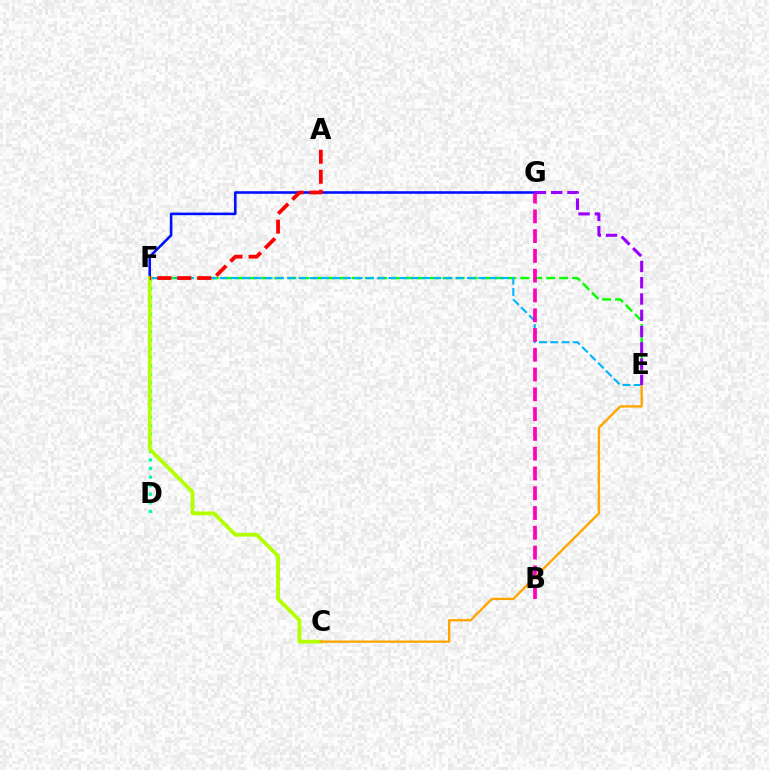{('E', 'F'): [{'color': '#08ff00', 'line_style': 'dashed', 'thickness': 1.76}, {'color': '#00b5ff', 'line_style': 'dashed', 'thickness': 1.53}], ('D', 'F'): [{'color': '#00ff9d', 'line_style': 'dotted', 'thickness': 2.33}], ('F', 'G'): [{'color': '#0010ff', 'line_style': 'solid', 'thickness': 1.86}], ('C', 'F'): [{'color': '#b3ff00', 'line_style': 'solid', 'thickness': 2.72}], ('B', 'G'): [{'color': '#ff00bd', 'line_style': 'dashed', 'thickness': 2.69}], ('C', 'E'): [{'color': '#ffa500', 'line_style': 'solid', 'thickness': 1.7}], ('E', 'G'): [{'color': '#9b00ff', 'line_style': 'dashed', 'thickness': 2.21}], ('A', 'F'): [{'color': '#ff0000', 'line_style': 'dashed', 'thickness': 2.72}]}